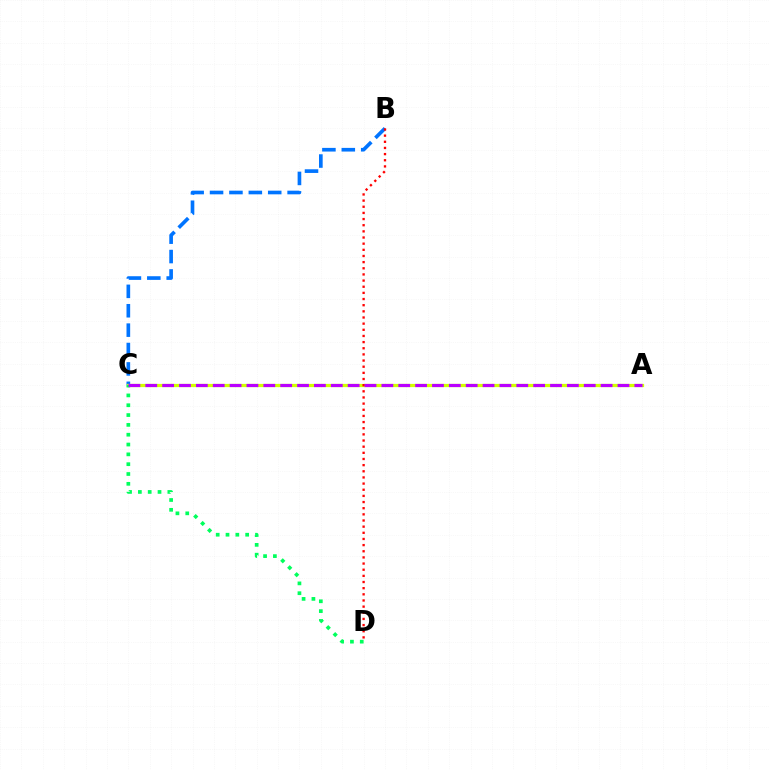{('B', 'C'): [{'color': '#0074ff', 'line_style': 'dashed', 'thickness': 2.63}], ('A', 'C'): [{'color': '#d1ff00', 'line_style': 'solid', 'thickness': 2.32}, {'color': '#b900ff', 'line_style': 'dashed', 'thickness': 2.29}], ('C', 'D'): [{'color': '#00ff5c', 'line_style': 'dotted', 'thickness': 2.67}], ('B', 'D'): [{'color': '#ff0000', 'line_style': 'dotted', 'thickness': 1.67}]}